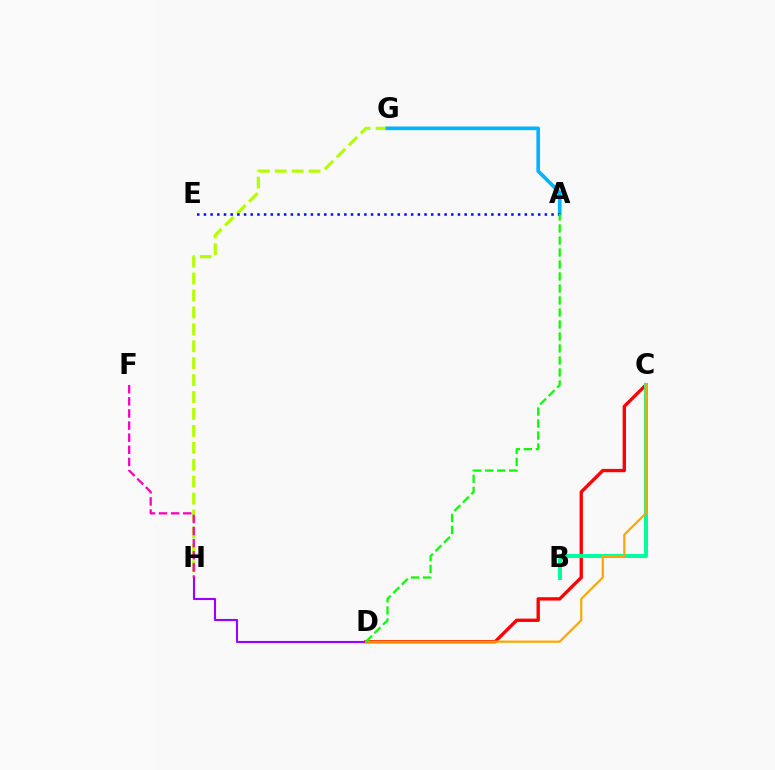{('G', 'H'): [{'color': '#b3ff00', 'line_style': 'dashed', 'thickness': 2.3}], ('C', 'D'): [{'color': '#ff0000', 'line_style': 'solid', 'thickness': 2.41}, {'color': '#ffa500', 'line_style': 'solid', 'thickness': 1.57}], ('A', 'G'): [{'color': '#00b5ff', 'line_style': 'solid', 'thickness': 2.64}], ('D', 'H'): [{'color': '#9b00ff', 'line_style': 'solid', 'thickness': 1.52}], ('A', 'E'): [{'color': '#0010ff', 'line_style': 'dotted', 'thickness': 1.82}], ('F', 'H'): [{'color': '#ff00bd', 'line_style': 'dashed', 'thickness': 1.65}], ('B', 'C'): [{'color': '#00ff9d', 'line_style': 'solid', 'thickness': 2.87}], ('A', 'D'): [{'color': '#08ff00', 'line_style': 'dashed', 'thickness': 1.63}]}